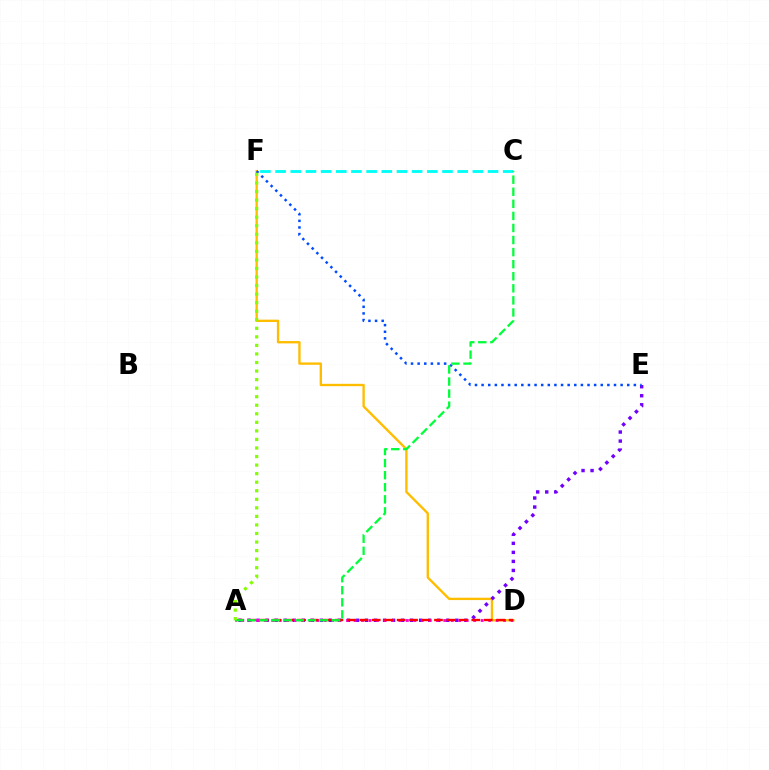{('D', 'F'): [{'color': '#ffbd00', 'line_style': 'solid', 'thickness': 1.69}], ('A', 'E'): [{'color': '#7200ff', 'line_style': 'dotted', 'thickness': 2.45}], ('A', 'D'): [{'color': '#ff00cf', 'line_style': 'dotted', 'thickness': 2.03}, {'color': '#ff0000', 'line_style': 'dashed', 'thickness': 1.69}], ('C', 'F'): [{'color': '#00fff6', 'line_style': 'dashed', 'thickness': 2.06}], ('E', 'F'): [{'color': '#004bff', 'line_style': 'dotted', 'thickness': 1.8}], ('A', 'C'): [{'color': '#00ff39', 'line_style': 'dashed', 'thickness': 1.64}], ('A', 'F'): [{'color': '#84ff00', 'line_style': 'dotted', 'thickness': 2.32}]}